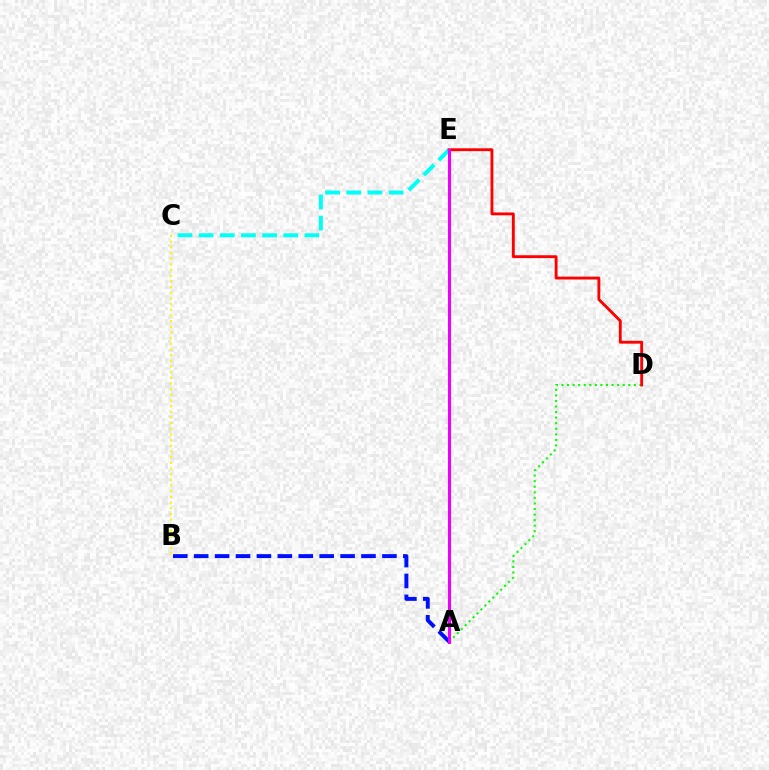{('A', 'D'): [{'color': '#08ff00', 'line_style': 'dotted', 'thickness': 1.51}], ('C', 'E'): [{'color': '#00fff6', 'line_style': 'dashed', 'thickness': 2.87}], ('A', 'B'): [{'color': '#0010ff', 'line_style': 'dashed', 'thickness': 2.84}], ('D', 'E'): [{'color': '#ff0000', 'line_style': 'solid', 'thickness': 2.06}], ('B', 'C'): [{'color': '#fcf500', 'line_style': 'dotted', 'thickness': 1.54}], ('A', 'E'): [{'color': '#ee00ff', 'line_style': 'solid', 'thickness': 2.22}]}